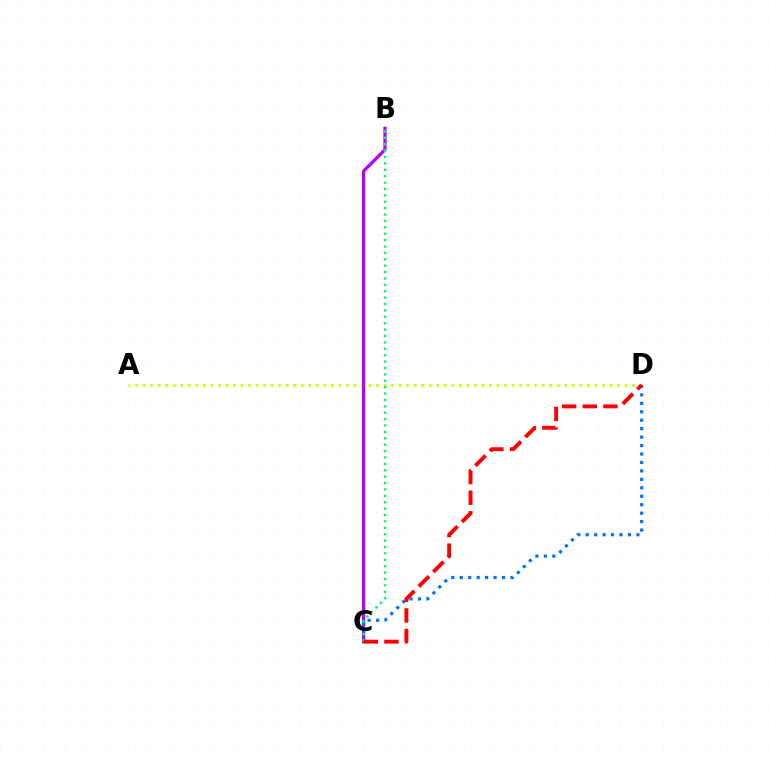{('A', 'D'): [{'color': '#d1ff00', 'line_style': 'dotted', 'thickness': 2.05}], ('B', 'C'): [{'color': '#b900ff', 'line_style': 'solid', 'thickness': 2.34}, {'color': '#00ff5c', 'line_style': 'dotted', 'thickness': 1.74}], ('C', 'D'): [{'color': '#0074ff', 'line_style': 'dotted', 'thickness': 2.3}, {'color': '#ff0000', 'line_style': 'dashed', 'thickness': 2.8}]}